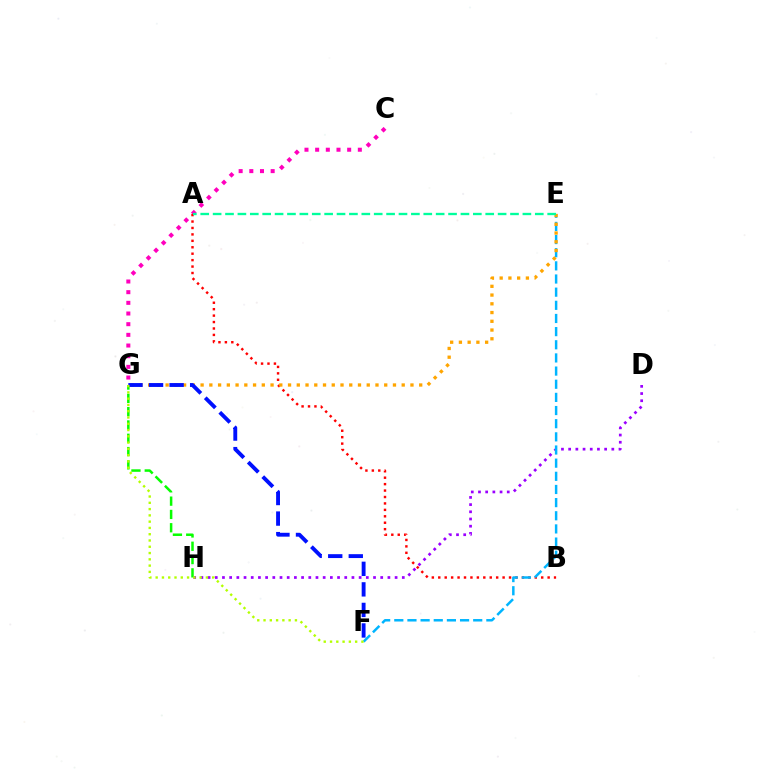{('D', 'H'): [{'color': '#9b00ff', 'line_style': 'dotted', 'thickness': 1.95}], ('C', 'G'): [{'color': '#ff00bd', 'line_style': 'dotted', 'thickness': 2.9}], ('A', 'B'): [{'color': '#ff0000', 'line_style': 'dotted', 'thickness': 1.75}], ('E', 'F'): [{'color': '#00b5ff', 'line_style': 'dashed', 'thickness': 1.79}], ('G', 'H'): [{'color': '#08ff00', 'line_style': 'dashed', 'thickness': 1.81}], ('E', 'G'): [{'color': '#ffa500', 'line_style': 'dotted', 'thickness': 2.38}], ('F', 'G'): [{'color': '#0010ff', 'line_style': 'dashed', 'thickness': 2.79}, {'color': '#b3ff00', 'line_style': 'dotted', 'thickness': 1.71}], ('A', 'E'): [{'color': '#00ff9d', 'line_style': 'dashed', 'thickness': 1.68}]}